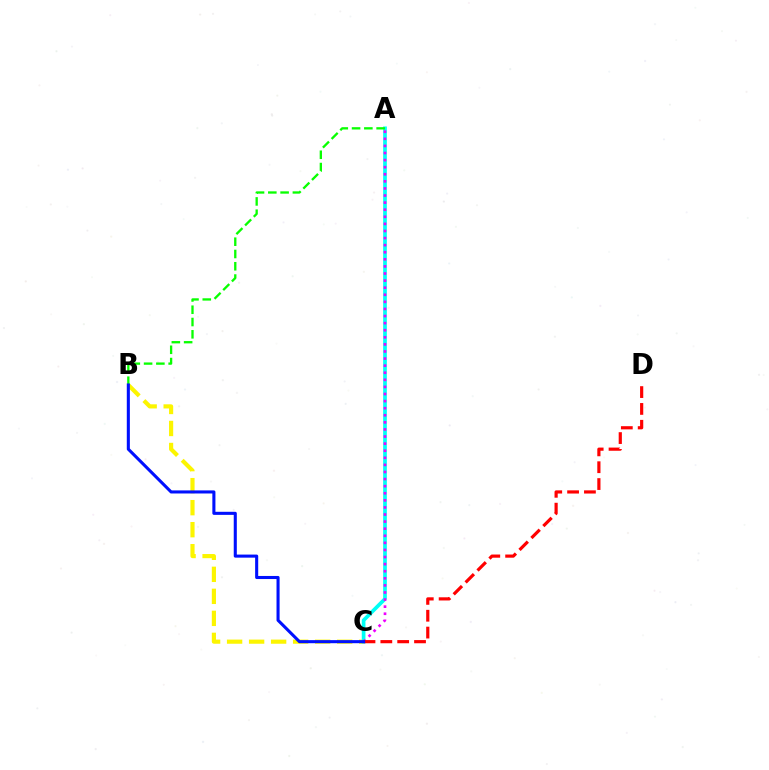{('B', 'C'): [{'color': '#fcf500', 'line_style': 'dashed', 'thickness': 2.99}, {'color': '#0010ff', 'line_style': 'solid', 'thickness': 2.22}], ('A', 'C'): [{'color': '#00fff6', 'line_style': 'solid', 'thickness': 2.66}, {'color': '#ee00ff', 'line_style': 'dotted', 'thickness': 1.93}], ('C', 'D'): [{'color': '#ff0000', 'line_style': 'dashed', 'thickness': 2.29}], ('A', 'B'): [{'color': '#08ff00', 'line_style': 'dashed', 'thickness': 1.67}]}